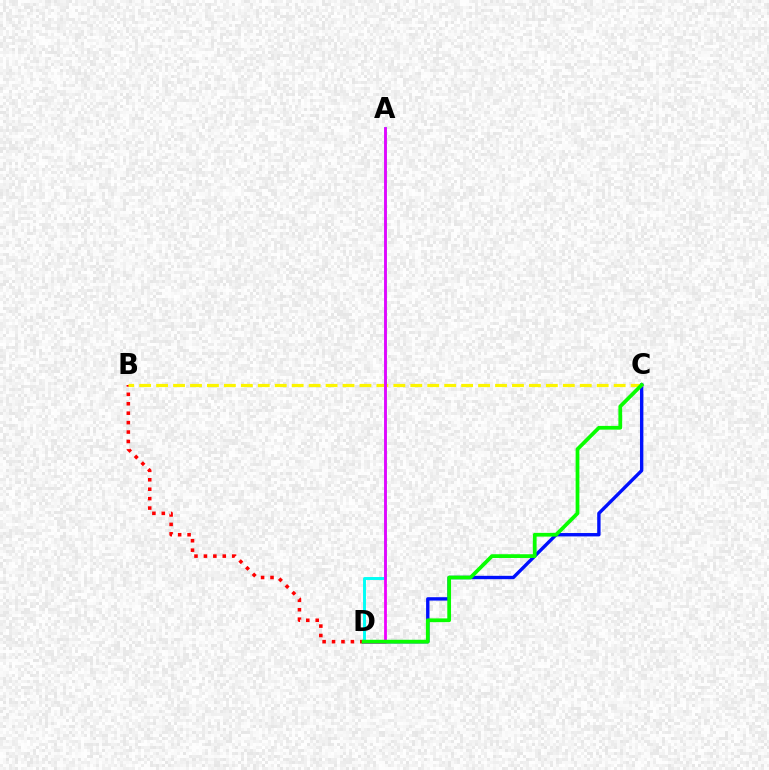{('B', 'D'): [{'color': '#ff0000', 'line_style': 'dotted', 'thickness': 2.56}], ('C', 'D'): [{'color': '#0010ff', 'line_style': 'solid', 'thickness': 2.43}, {'color': '#08ff00', 'line_style': 'solid', 'thickness': 2.7}], ('B', 'C'): [{'color': '#fcf500', 'line_style': 'dashed', 'thickness': 2.3}], ('A', 'D'): [{'color': '#00fff6', 'line_style': 'solid', 'thickness': 2.11}, {'color': '#ee00ff', 'line_style': 'solid', 'thickness': 2.0}]}